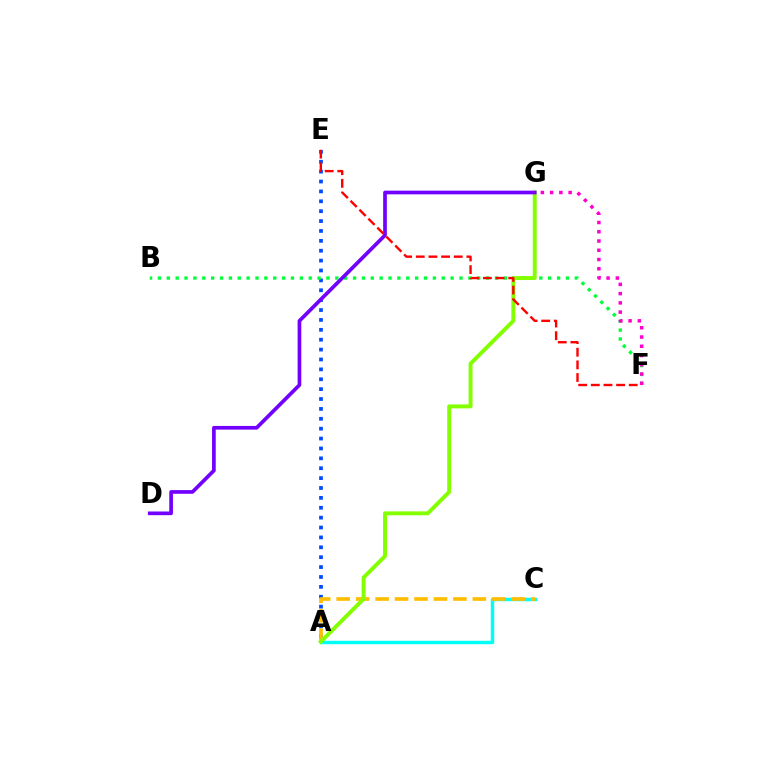{('A', 'E'): [{'color': '#004bff', 'line_style': 'dotted', 'thickness': 2.69}], ('A', 'C'): [{'color': '#00fff6', 'line_style': 'solid', 'thickness': 2.48}, {'color': '#ffbd00', 'line_style': 'dashed', 'thickness': 2.64}], ('B', 'F'): [{'color': '#00ff39', 'line_style': 'dotted', 'thickness': 2.41}], ('A', 'G'): [{'color': '#84ff00', 'line_style': 'solid', 'thickness': 2.83}], ('D', 'G'): [{'color': '#7200ff', 'line_style': 'solid', 'thickness': 2.65}], ('F', 'G'): [{'color': '#ff00cf', 'line_style': 'dotted', 'thickness': 2.51}], ('E', 'F'): [{'color': '#ff0000', 'line_style': 'dashed', 'thickness': 1.72}]}